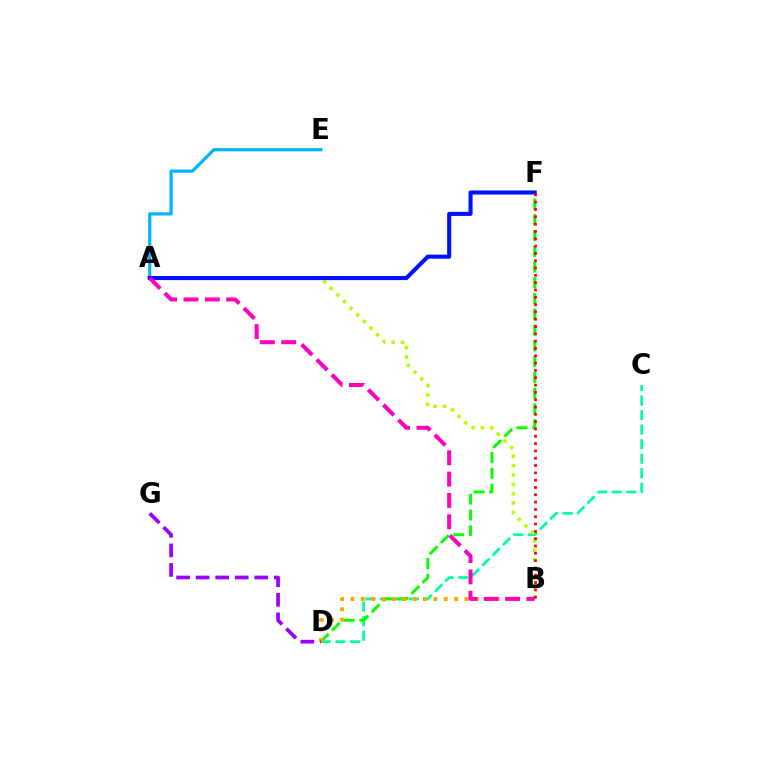{('C', 'D'): [{'color': '#00ff9d', 'line_style': 'dashed', 'thickness': 1.97}], ('A', 'E'): [{'color': '#00b5ff', 'line_style': 'solid', 'thickness': 2.31}], ('D', 'F'): [{'color': '#08ff00', 'line_style': 'dashed', 'thickness': 2.14}], ('A', 'B'): [{'color': '#b3ff00', 'line_style': 'dotted', 'thickness': 2.54}, {'color': '#ff00bd', 'line_style': 'dashed', 'thickness': 2.9}], ('A', 'F'): [{'color': '#0010ff', 'line_style': 'solid', 'thickness': 2.93}], ('B', 'D'): [{'color': '#ffa500', 'line_style': 'dotted', 'thickness': 2.81}], ('D', 'G'): [{'color': '#9b00ff', 'line_style': 'dashed', 'thickness': 2.66}], ('B', 'F'): [{'color': '#ff0000', 'line_style': 'dotted', 'thickness': 1.99}]}